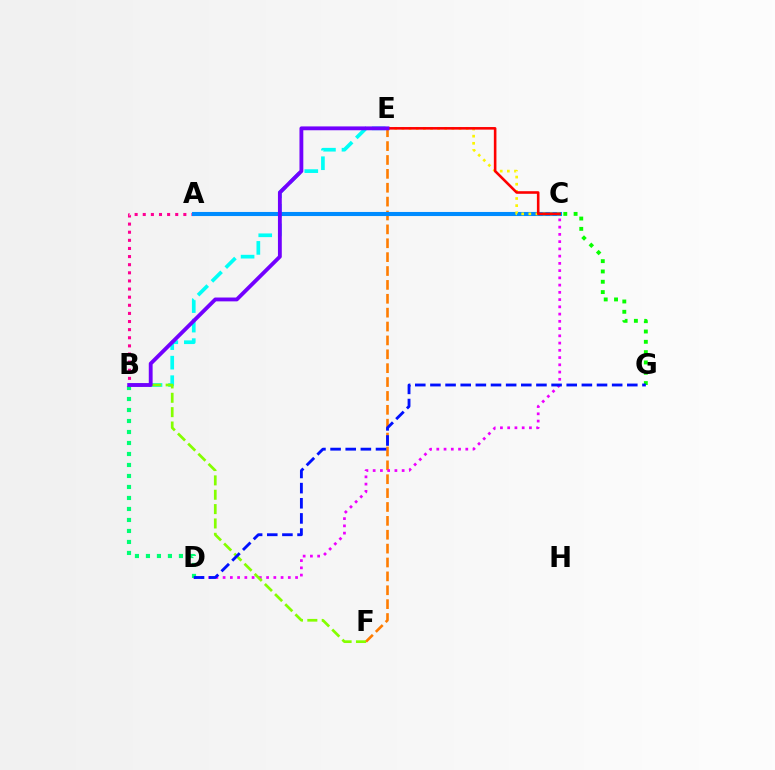{('B', 'E'): [{'color': '#00fff6', 'line_style': 'dashed', 'thickness': 2.65}, {'color': '#7200ff', 'line_style': 'solid', 'thickness': 2.76}], ('C', 'G'): [{'color': '#08ff00', 'line_style': 'dotted', 'thickness': 2.8}], ('E', 'F'): [{'color': '#ff7c00', 'line_style': 'dashed', 'thickness': 1.89}], ('C', 'D'): [{'color': '#ee00ff', 'line_style': 'dotted', 'thickness': 1.97}], ('A', 'B'): [{'color': '#ff0094', 'line_style': 'dotted', 'thickness': 2.21}], ('B', 'D'): [{'color': '#00ff74', 'line_style': 'dotted', 'thickness': 2.99}], ('B', 'F'): [{'color': '#84ff00', 'line_style': 'dashed', 'thickness': 1.95}], ('D', 'G'): [{'color': '#0010ff', 'line_style': 'dashed', 'thickness': 2.06}], ('A', 'C'): [{'color': '#008cff', 'line_style': 'solid', 'thickness': 2.94}], ('C', 'E'): [{'color': '#fcf500', 'line_style': 'dotted', 'thickness': 1.94}, {'color': '#ff0000', 'line_style': 'solid', 'thickness': 1.87}]}